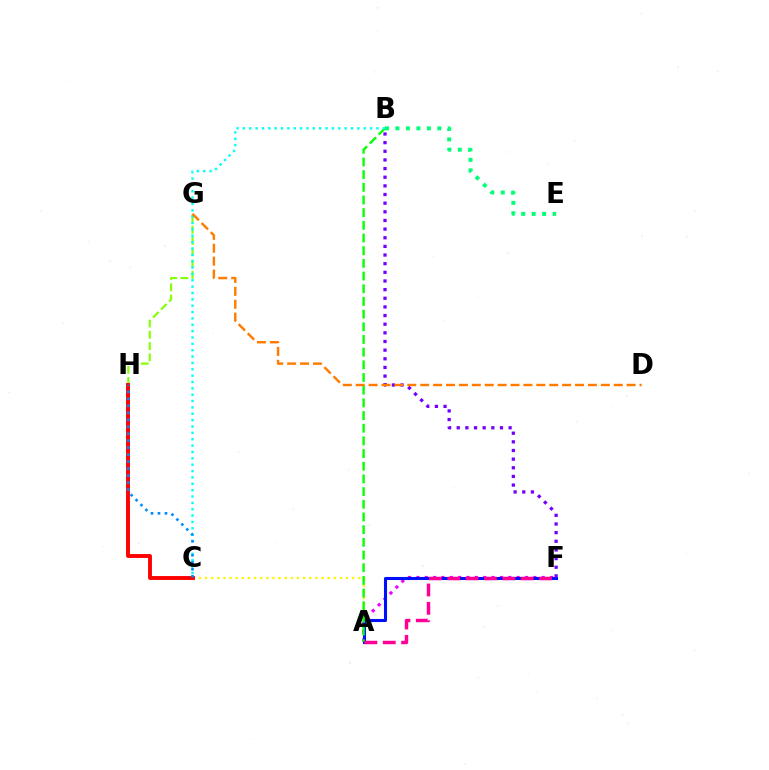{('A', 'F'): [{'color': '#ee00ff', 'line_style': 'dotted', 'thickness': 2.27}, {'color': '#0010ff', 'line_style': 'solid', 'thickness': 2.21}, {'color': '#ff0094', 'line_style': 'dashed', 'thickness': 2.49}], ('B', 'E'): [{'color': '#00ff74', 'line_style': 'dotted', 'thickness': 2.84}], ('G', 'H'): [{'color': '#84ff00', 'line_style': 'dashed', 'thickness': 1.53}], ('A', 'C'): [{'color': '#fcf500', 'line_style': 'dotted', 'thickness': 1.67}], ('C', 'H'): [{'color': '#ff0000', 'line_style': 'solid', 'thickness': 2.8}, {'color': '#008cff', 'line_style': 'dotted', 'thickness': 1.9}], ('A', 'B'): [{'color': '#08ff00', 'line_style': 'dashed', 'thickness': 1.72}], ('B', 'C'): [{'color': '#00fff6', 'line_style': 'dotted', 'thickness': 1.73}], ('B', 'F'): [{'color': '#7200ff', 'line_style': 'dotted', 'thickness': 2.35}], ('D', 'G'): [{'color': '#ff7c00', 'line_style': 'dashed', 'thickness': 1.75}]}